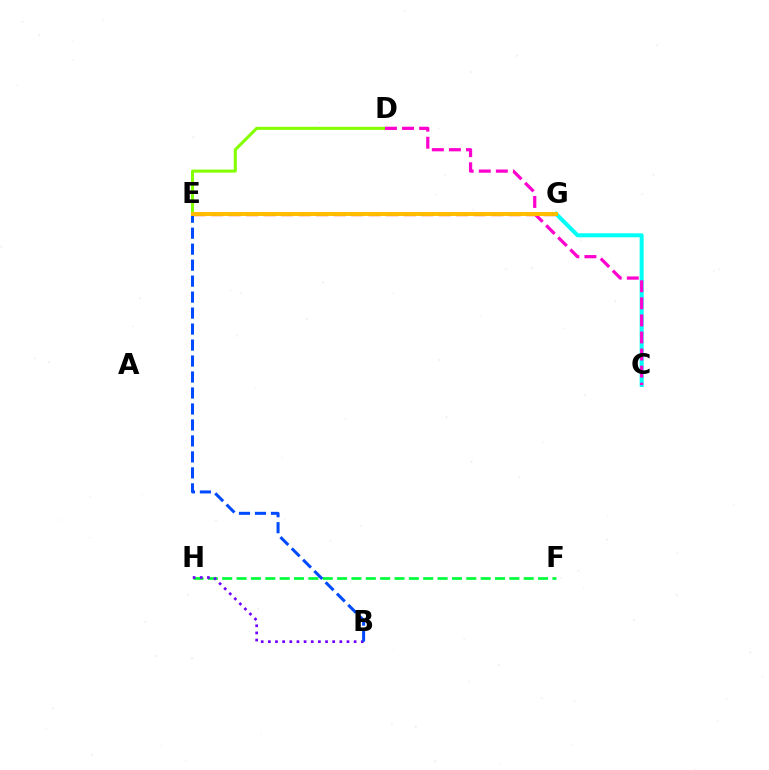{('F', 'H'): [{'color': '#00ff39', 'line_style': 'dashed', 'thickness': 1.95}], ('E', 'G'): [{'color': '#ff0000', 'line_style': 'dashed', 'thickness': 2.38}, {'color': '#ffbd00', 'line_style': 'solid', 'thickness': 2.83}], ('B', 'H'): [{'color': '#7200ff', 'line_style': 'dotted', 'thickness': 1.94}], ('B', 'E'): [{'color': '#004bff', 'line_style': 'dashed', 'thickness': 2.17}], ('C', 'G'): [{'color': '#00fff6', 'line_style': 'solid', 'thickness': 2.88}], ('D', 'E'): [{'color': '#84ff00', 'line_style': 'solid', 'thickness': 2.2}], ('C', 'D'): [{'color': '#ff00cf', 'line_style': 'dashed', 'thickness': 2.32}]}